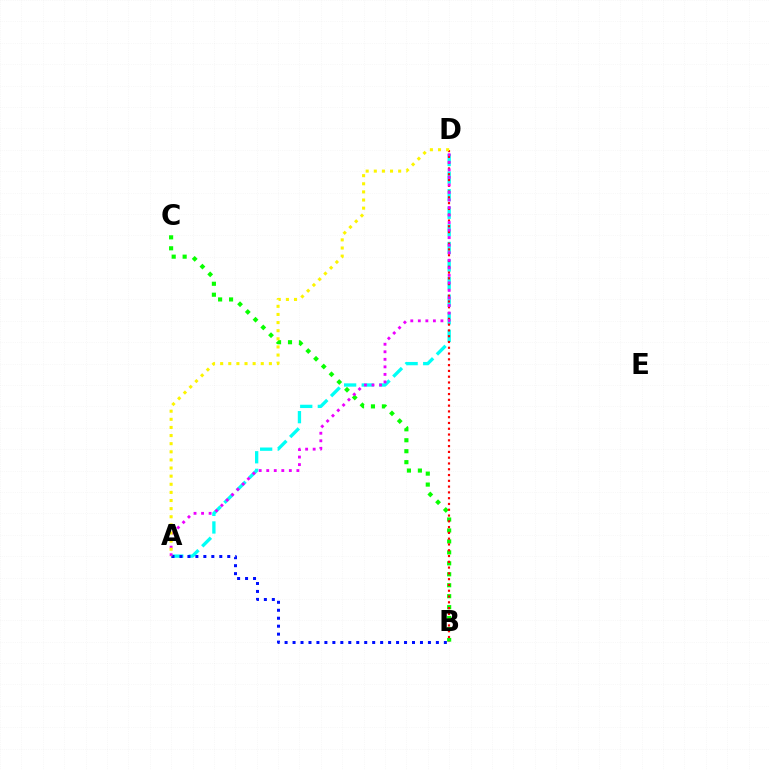{('A', 'D'): [{'color': '#00fff6', 'line_style': 'dashed', 'thickness': 2.39}, {'color': '#ee00ff', 'line_style': 'dotted', 'thickness': 2.05}, {'color': '#fcf500', 'line_style': 'dotted', 'thickness': 2.21}], ('B', 'C'): [{'color': '#08ff00', 'line_style': 'dotted', 'thickness': 2.98}], ('B', 'D'): [{'color': '#ff0000', 'line_style': 'dotted', 'thickness': 1.57}], ('A', 'B'): [{'color': '#0010ff', 'line_style': 'dotted', 'thickness': 2.16}]}